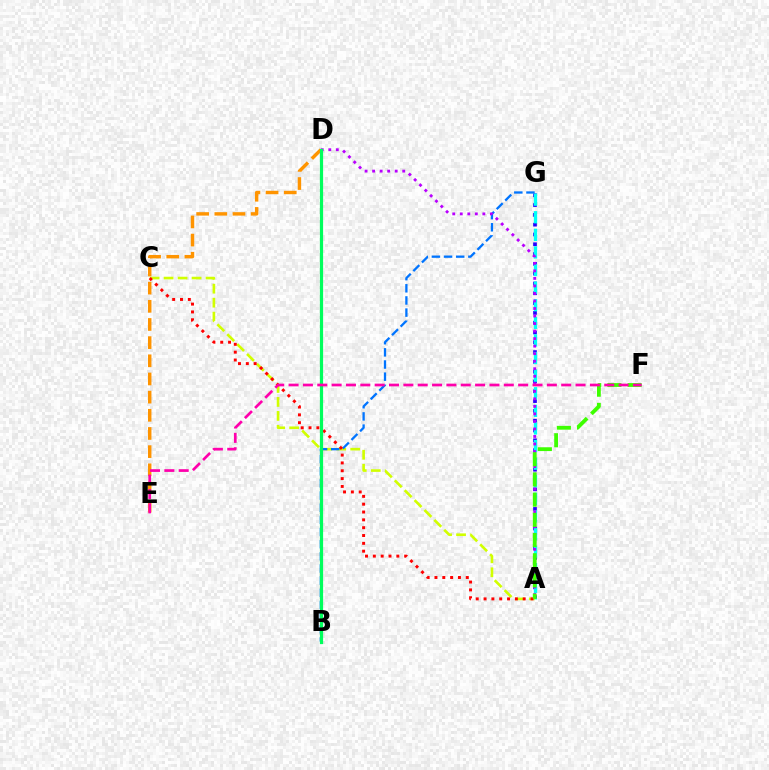{('A', 'G'): [{'color': '#2500ff', 'line_style': 'dotted', 'thickness': 2.66}, {'color': '#00fff6', 'line_style': 'dashed', 'thickness': 2.39}], ('A', 'C'): [{'color': '#d1ff00', 'line_style': 'dashed', 'thickness': 1.9}, {'color': '#ff0000', 'line_style': 'dotted', 'thickness': 2.13}], ('B', 'G'): [{'color': '#0074ff', 'line_style': 'dashed', 'thickness': 1.65}], ('D', 'E'): [{'color': '#ff9400', 'line_style': 'dashed', 'thickness': 2.47}], ('A', 'D'): [{'color': '#b900ff', 'line_style': 'dotted', 'thickness': 2.05}], ('B', 'D'): [{'color': '#00ff5c', 'line_style': 'solid', 'thickness': 2.31}], ('A', 'F'): [{'color': '#3dff00', 'line_style': 'dashed', 'thickness': 2.74}], ('E', 'F'): [{'color': '#ff00ac', 'line_style': 'dashed', 'thickness': 1.95}]}